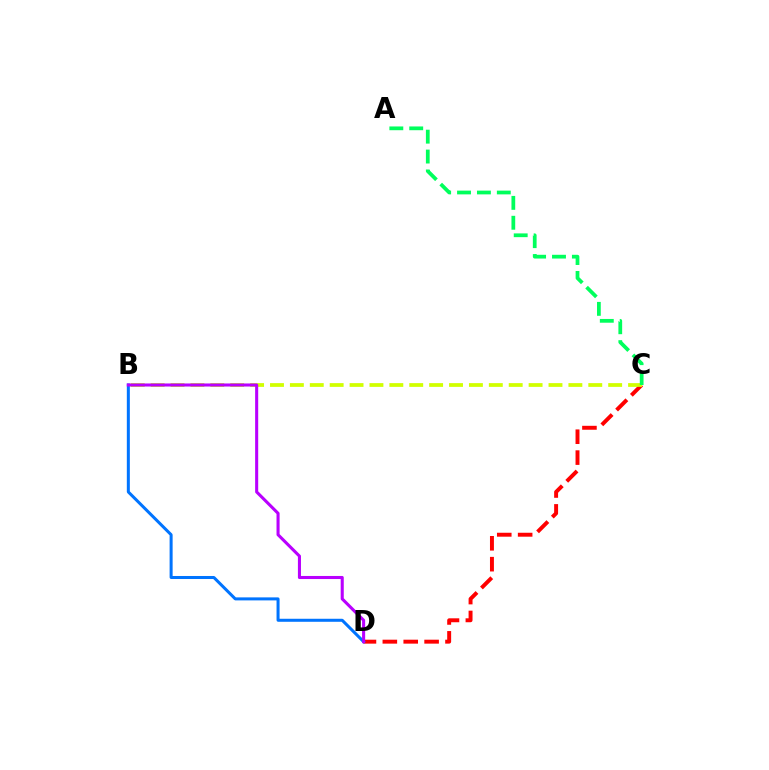{('C', 'D'): [{'color': '#ff0000', 'line_style': 'dashed', 'thickness': 2.84}], ('B', 'C'): [{'color': '#d1ff00', 'line_style': 'dashed', 'thickness': 2.7}], ('B', 'D'): [{'color': '#0074ff', 'line_style': 'solid', 'thickness': 2.18}, {'color': '#b900ff', 'line_style': 'solid', 'thickness': 2.21}], ('A', 'C'): [{'color': '#00ff5c', 'line_style': 'dashed', 'thickness': 2.7}]}